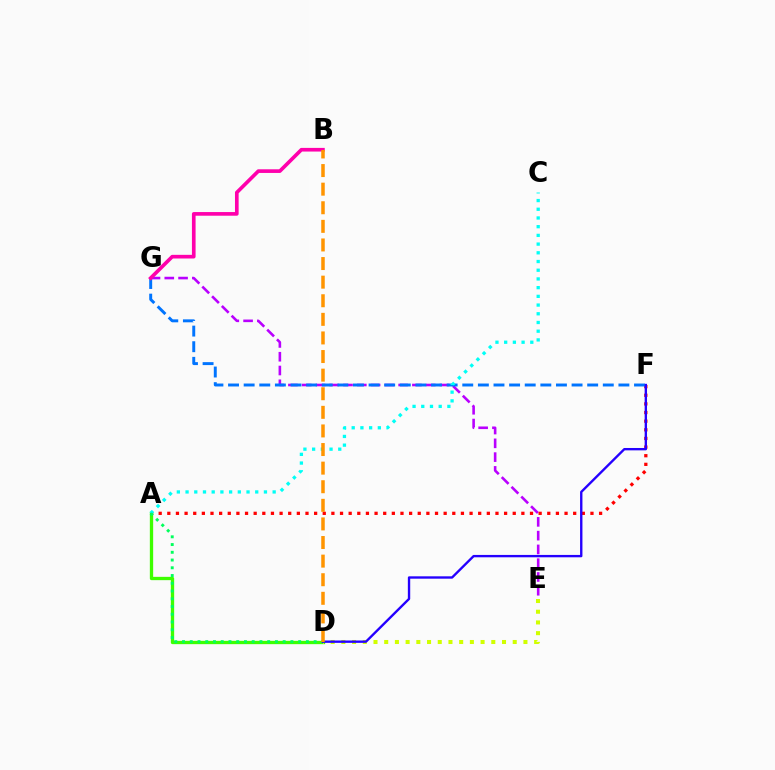{('A', 'D'): [{'color': '#3dff00', 'line_style': 'solid', 'thickness': 2.39}, {'color': '#00ff5c', 'line_style': 'dotted', 'thickness': 2.1}], ('E', 'G'): [{'color': '#b900ff', 'line_style': 'dashed', 'thickness': 1.87}], ('A', 'F'): [{'color': '#ff0000', 'line_style': 'dotted', 'thickness': 2.35}], ('F', 'G'): [{'color': '#0074ff', 'line_style': 'dashed', 'thickness': 2.12}], ('A', 'C'): [{'color': '#00fff6', 'line_style': 'dotted', 'thickness': 2.37}], ('B', 'G'): [{'color': '#ff00ac', 'line_style': 'solid', 'thickness': 2.63}], ('D', 'E'): [{'color': '#d1ff00', 'line_style': 'dotted', 'thickness': 2.91}], ('D', 'F'): [{'color': '#2500ff', 'line_style': 'solid', 'thickness': 1.7}], ('B', 'D'): [{'color': '#ff9400', 'line_style': 'dashed', 'thickness': 2.53}]}